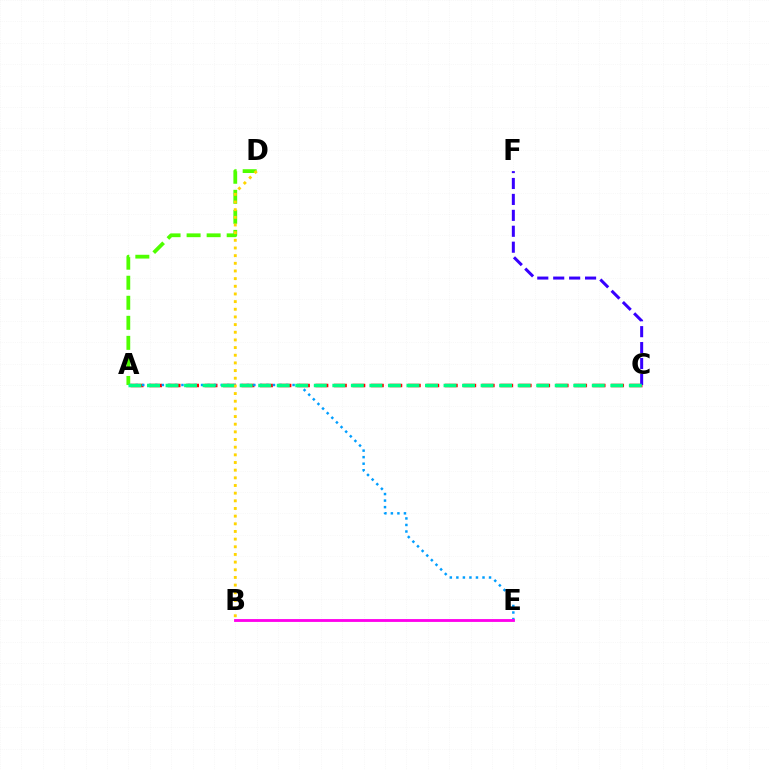{('A', 'C'): [{'color': '#ff0000', 'line_style': 'dashed', 'thickness': 2.51}, {'color': '#00ff86', 'line_style': 'dashed', 'thickness': 2.52}], ('A', 'E'): [{'color': '#009eff', 'line_style': 'dotted', 'thickness': 1.78}], ('A', 'D'): [{'color': '#4fff00', 'line_style': 'dashed', 'thickness': 2.72}], ('C', 'F'): [{'color': '#3700ff', 'line_style': 'dashed', 'thickness': 2.16}], ('B', 'E'): [{'color': '#ff00ed', 'line_style': 'solid', 'thickness': 2.04}], ('B', 'D'): [{'color': '#ffd500', 'line_style': 'dotted', 'thickness': 2.08}]}